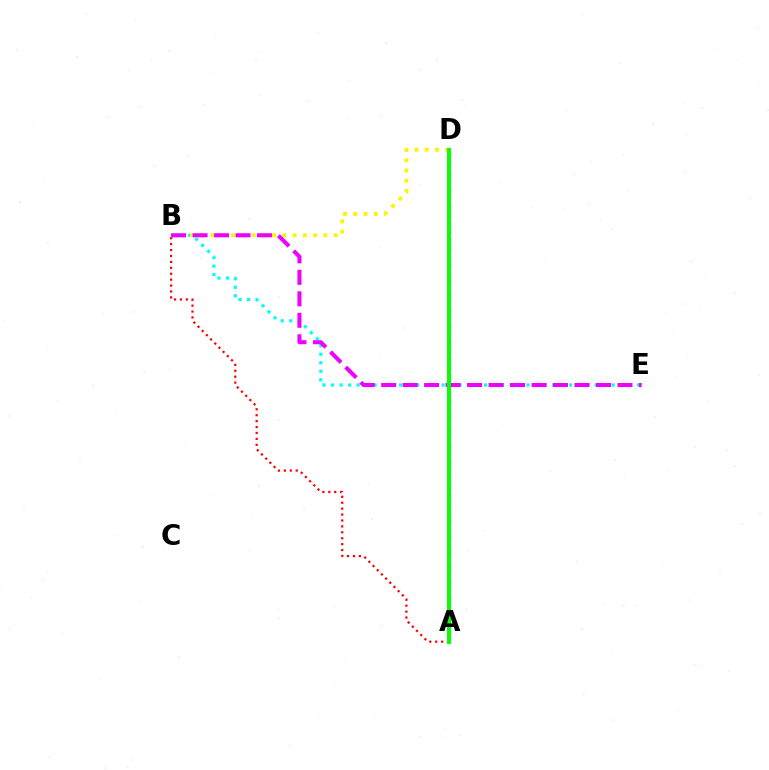{('A', 'B'): [{'color': '#ff0000', 'line_style': 'dotted', 'thickness': 1.61}], ('B', 'E'): [{'color': '#00fff6', 'line_style': 'dotted', 'thickness': 2.31}, {'color': '#ee00ff', 'line_style': 'dashed', 'thickness': 2.92}], ('B', 'D'): [{'color': '#fcf500', 'line_style': 'dotted', 'thickness': 2.79}], ('A', 'D'): [{'color': '#0010ff', 'line_style': 'dashed', 'thickness': 2.31}, {'color': '#08ff00', 'line_style': 'solid', 'thickness': 2.87}]}